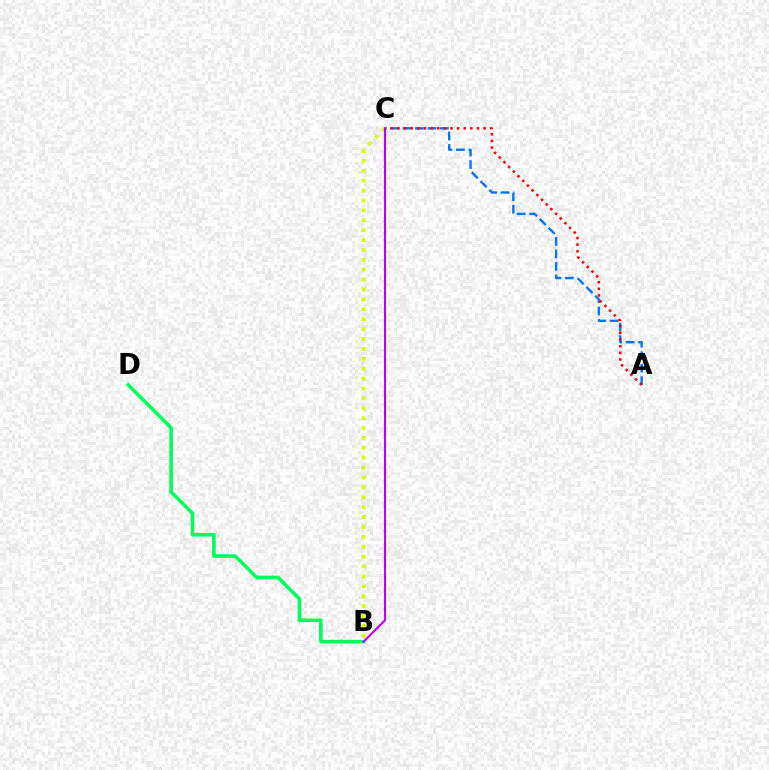{('B', 'C'): [{'color': '#d1ff00', 'line_style': 'dotted', 'thickness': 2.69}, {'color': '#b900ff', 'line_style': 'solid', 'thickness': 1.53}], ('A', 'C'): [{'color': '#0074ff', 'line_style': 'dashed', 'thickness': 1.7}, {'color': '#ff0000', 'line_style': 'dotted', 'thickness': 1.8}], ('B', 'D'): [{'color': '#00ff5c', 'line_style': 'solid', 'thickness': 2.58}]}